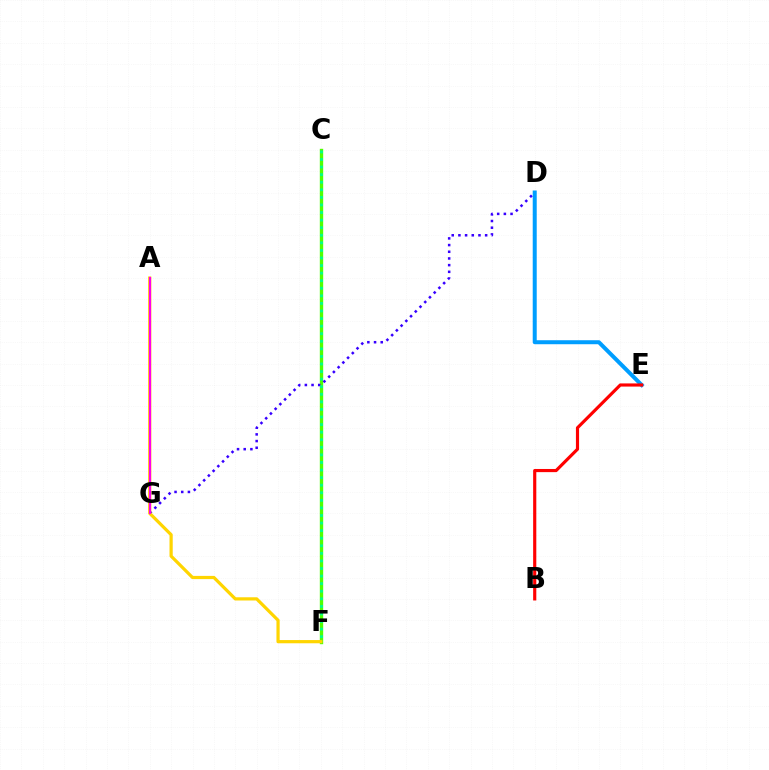{('C', 'F'): [{'color': '#4fff00', 'line_style': 'solid', 'thickness': 2.42}, {'color': '#00ff86', 'line_style': 'dotted', 'thickness': 2.06}], ('D', 'E'): [{'color': '#009eff', 'line_style': 'solid', 'thickness': 2.88}], ('D', 'G'): [{'color': '#3700ff', 'line_style': 'dotted', 'thickness': 1.82}], ('A', 'F'): [{'color': '#ffd500', 'line_style': 'solid', 'thickness': 2.31}], ('B', 'E'): [{'color': '#ff0000', 'line_style': 'solid', 'thickness': 2.27}], ('A', 'G'): [{'color': '#ff00ed', 'line_style': 'solid', 'thickness': 1.55}]}